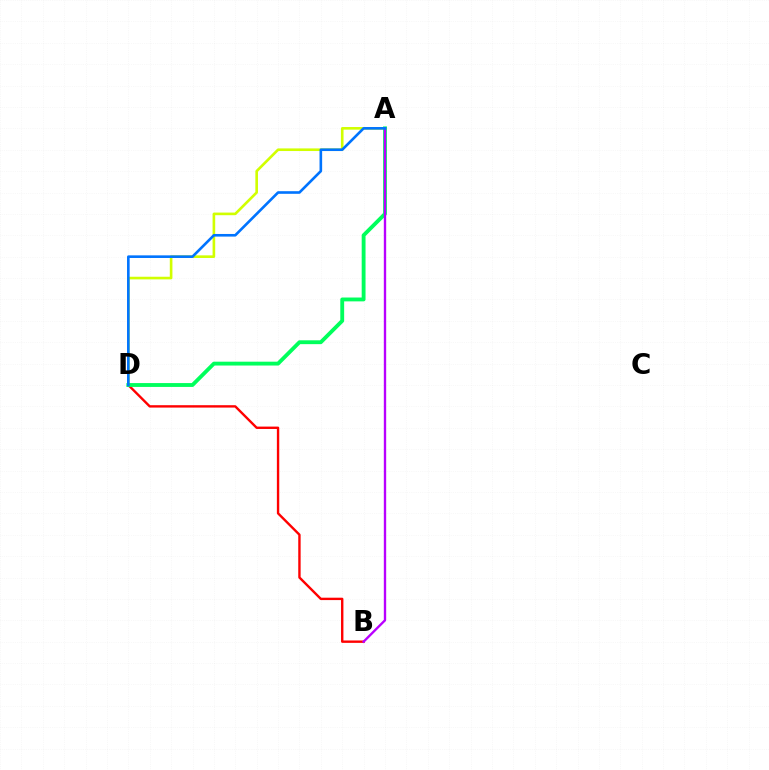{('A', 'D'): [{'color': '#d1ff00', 'line_style': 'solid', 'thickness': 1.89}, {'color': '#00ff5c', 'line_style': 'solid', 'thickness': 2.77}, {'color': '#0074ff', 'line_style': 'solid', 'thickness': 1.89}], ('B', 'D'): [{'color': '#ff0000', 'line_style': 'solid', 'thickness': 1.72}], ('A', 'B'): [{'color': '#b900ff', 'line_style': 'solid', 'thickness': 1.7}]}